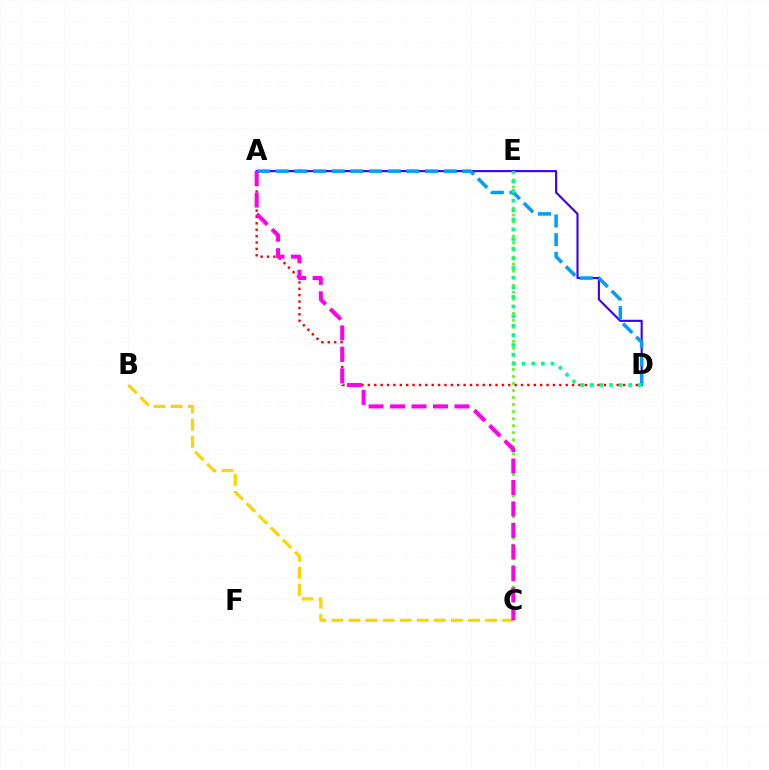{('A', 'D'): [{'color': '#3700ff', 'line_style': 'solid', 'thickness': 1.53}, {'color': '#ff0000', 'line_style': 'dotted', 'thickness': 1.73}, {'color': '#009eff', 'line_style': 'dashed', 'thickness': 2.54}], ('B', 'C'): [{'color': '#ffd500', 'line_style': 'dashed', 'thickness': 2.32}], ('C', 'E'): [{'color': '#4fff00', 'line_style': 'dotted', 'thickness': 1.91}], ('A', 'C'): [{'color': '#ff00ed', 'line_style': 'dashed', 'thickness': 2.92}], ('D', 'E'): [{'color': '#00ff86', 'line_style': 'dotted', 'thickness': 2.62}]}